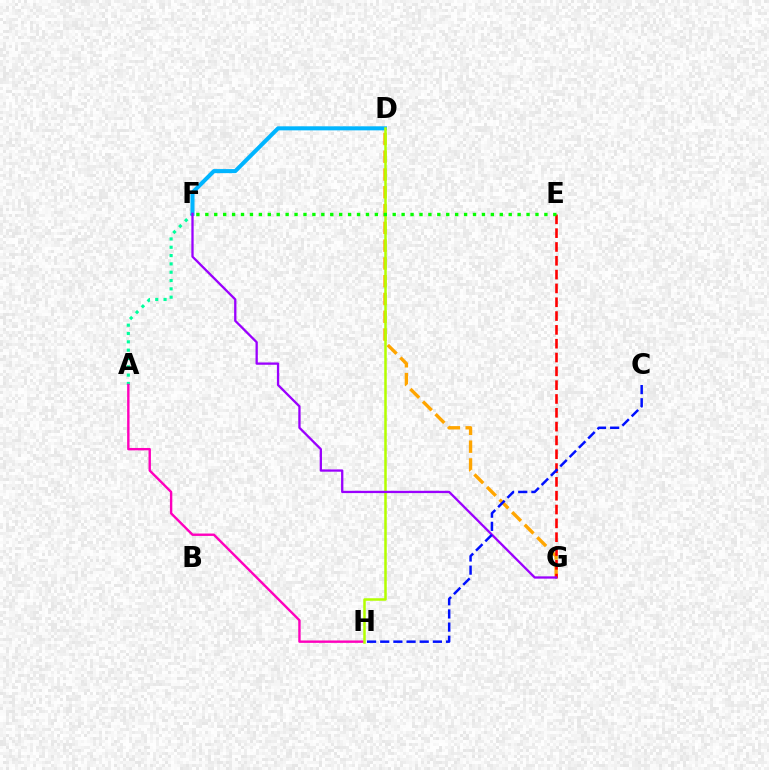{('A', 'F'): [{'color': '#00ff9d', 'line_style': 'dotted', 'thickness': 2.26}], ('A', 'H'): [{'color': '#ff00bd', 'line_style': 'solid', 'thickness': 1.72}], ('D', 'G'): [{'color': '#ffa500', 'line_style': 'dashed', 'thickness': 2.42}], ('D', 'F'): [{'color': '#00b5ff', 'line_style': 'solid', 'thickness': 2.91}], ('E', 'G'): [{'color': '#ff0000', 'line_style': 'dashed', 'thickness': 1.88}], ('D', 'H'): [{'color': '#b3ff00', 'line_style': 'solid', 'thickness': 1.81}], ('E', 'F'): [{'color': '#08ff00', 'line_style': 'dotted', 'thickness': 2.42}], ('F', 'G'): [{'color': '#9b00ff', 'line_style': 'solid', 'thickness': 1.65}], ('C', 'H'): [{'color': '#0010ff', 'line_style': 'dashed', 'thickness': 1.79}]}